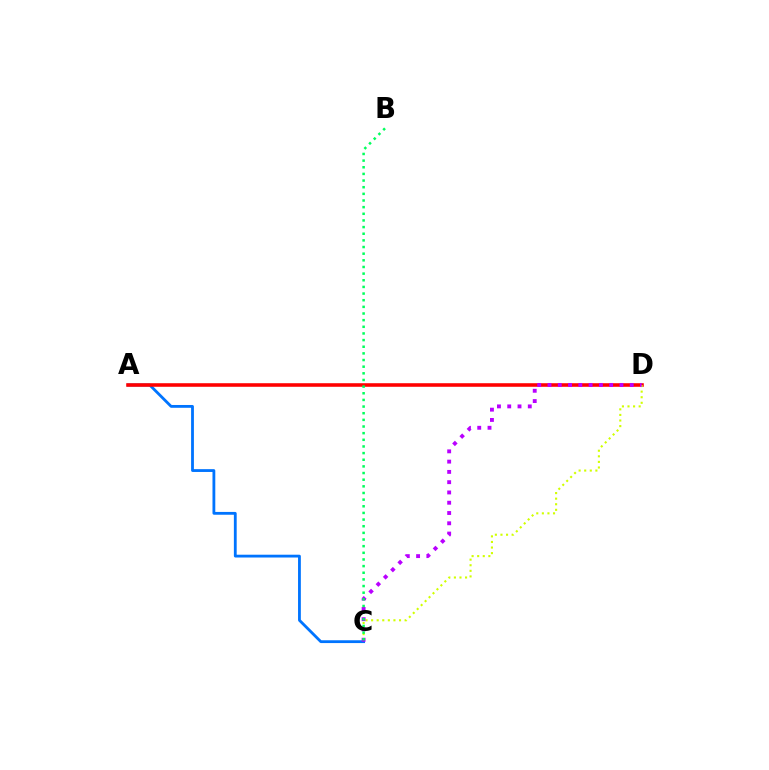{('A', 'C'): [{'color': '#0074ff', 'line_style': 'solid', 'thickness': 2.02}], ('A', 'D'): [{'color': '#ff0000', 'line_style': 'solid', 'thickness': 2.57}], ('C', 'D'): [{'color': '#d1ff00', 'line_style': 'dotted', 'thickness': 1.52}, {'color': '#b900ff', 'line_style': 'dotted', 'thickness': 2.79}], ('B', 'C'): [{'color': '#00ff5c', 'line_style': 'dotted', 'thickness': 1.81}]}